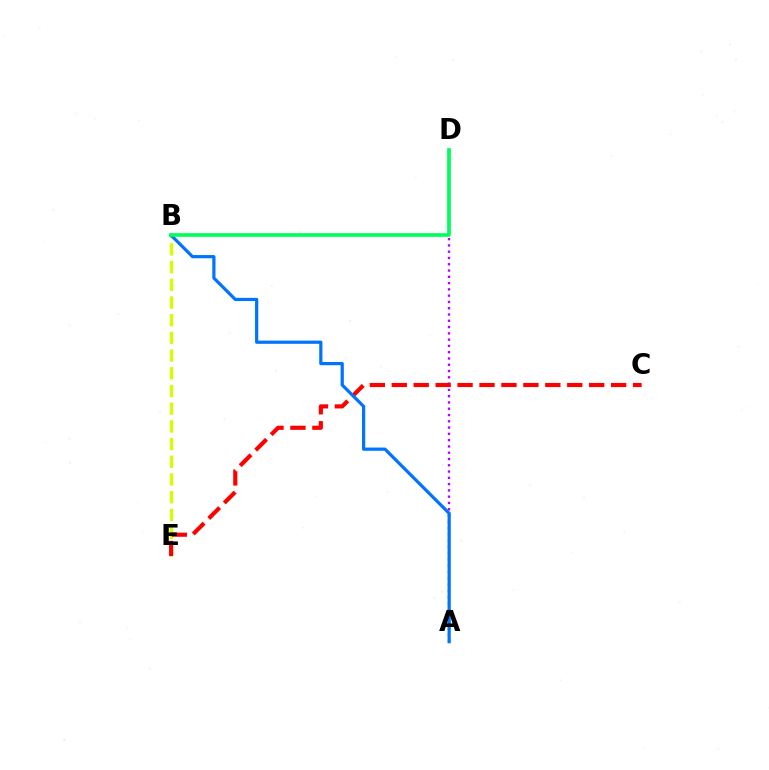{('A', 'D'): [{'color': '#b900ff', 'line_style': 'dotted', 'thickness': 1.71}], ('B', 'E'): [{'color': '#d1ff00', 'line_style': 'dashed', 'thickness': 2.4}], ('C', 'E'): [{'color': '#ff0000', 'line_style': 'dashed', 'thickness': 2.98}], ('A', 'B'): [{'color': '#0074ff', 'line_style': 'solid', 'thickness': 2.31}], ('B', 'D'): [{'color': '#00ff5c', 'line_style': 'solid', 'thickness': 2.64}]}